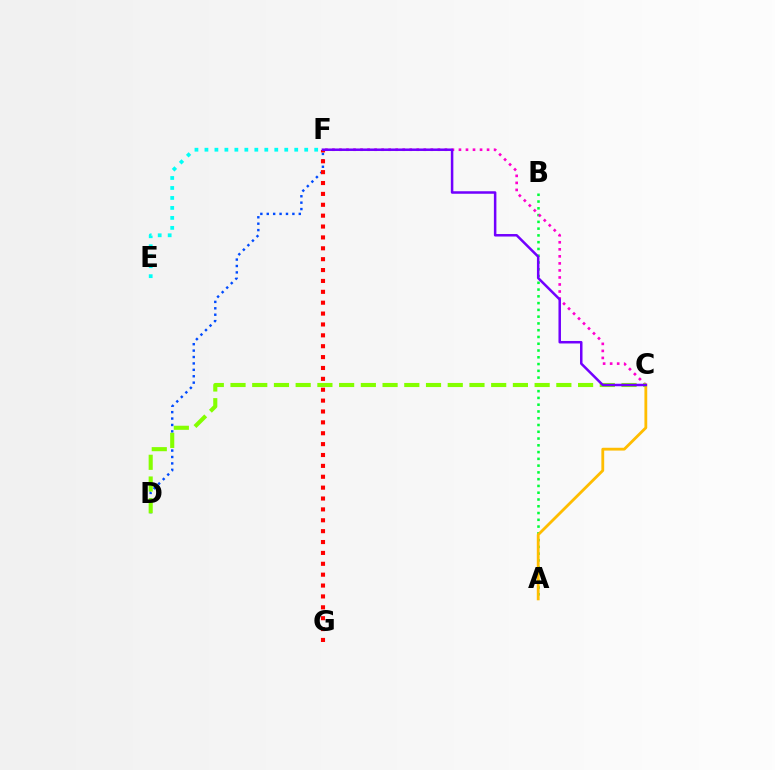{('A', 'B'): [{'color': '#00ff39', 'line_style': 'dotted', 'thickness': 1.84}], ('A', 'C'): [{'color': '#ffbd00', 'line_style': 'solid', 'thickness': 2.02}], ('C', 'F'): [{'color': '#ff00cf', 'line_style': 'dotted', 'thickness': 1.91}, {'color': '#7200ff', 'line_style': 'solid', 'thickness': 1.81}], ('D', 'F'): [{'color': '#004bff', 'line_style': 'dotted', 'thickness': 1.74}], ('C', 'D'): [{'color': '#84ff00', 'line_style': 'dashed', 'thickness': 2.95}], ('E', 'F'): [{'color': '#00fff6', 'line_style': 'dotted', 'thickness': 2.71}], ('F', 'G'): [{'color': '#ff0000', 'line_style': 'dotted', 'thickness': 2.96}]}